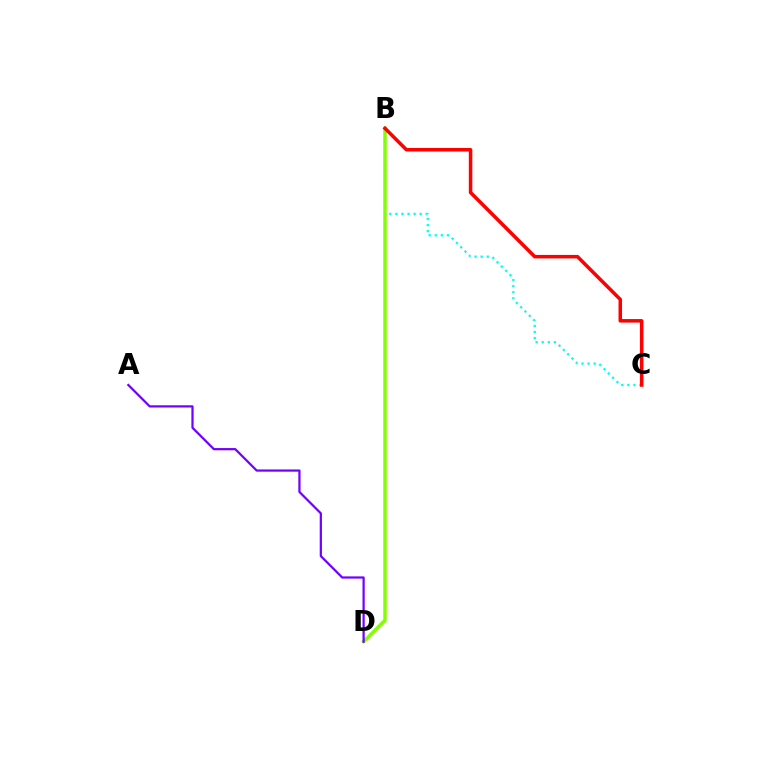{('B', 'C'): [{'color': '#00fff6', 'line_style': 'dotted', 'thickness': 1.65}, {'color': '#ff0000', 'line_style': 'solid', 'thickness': 2.53}], ('B', 'D'): [{'color': '#84ff00', 'line_style': 'solid', 'thickness': 2.48}], ('A', 'D'): [{'color': '#7200ff', 'line_style': 'solid', 'thickness': 1.6}]}